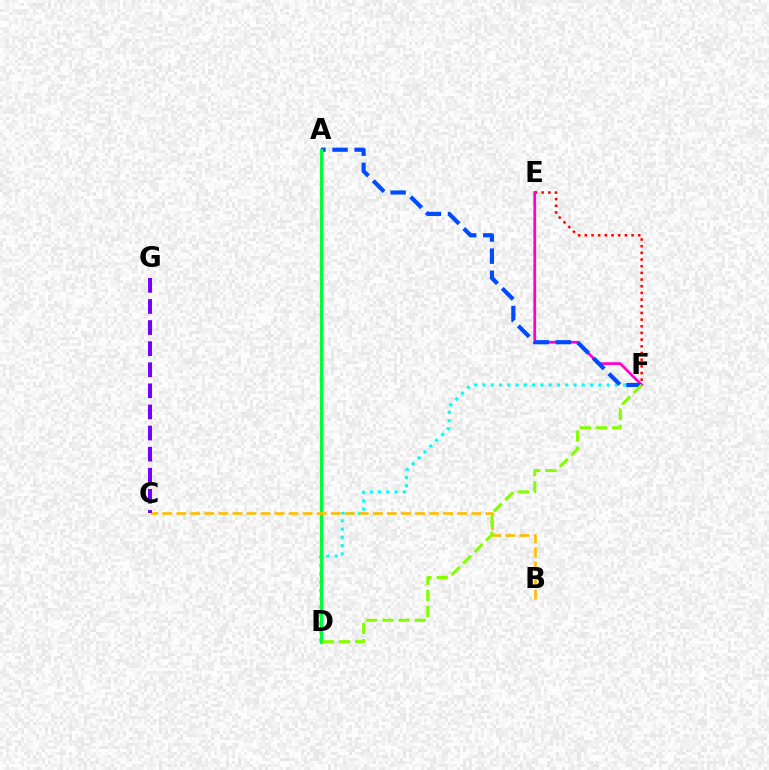{('E', 'F'): [{'color': '#ff0000', 'line_style': 'dotted', 'thickness': 1.81}, {'color': '#ff00cf', 'line_style': 'solid', 'thickness': 1.96}], ('D', 'F'): [{'color': '#00fff6', 'line_style': 'dotted', 'thickness': 2.25}, {'color': '#84ff00', 'line_style': 'dashed', 'thickness': 2.2}], ('A', 'F'): [{'color': '#004bff', 'line_style': 'dashed', 'thickness': 3.0}], ('A', 'D'): [{'color': '#00ff39', 'line_style': 'solid', 'thickness': 2.34}], ('B', 'C'): [{'color': '#ffbd00', 'line_style': 'dashed', 'thickness': 1.91}], ('C', 'G'): [{'color': '#7200ff', 'line_style': 'dashed', 'thickness': 2.87}]}